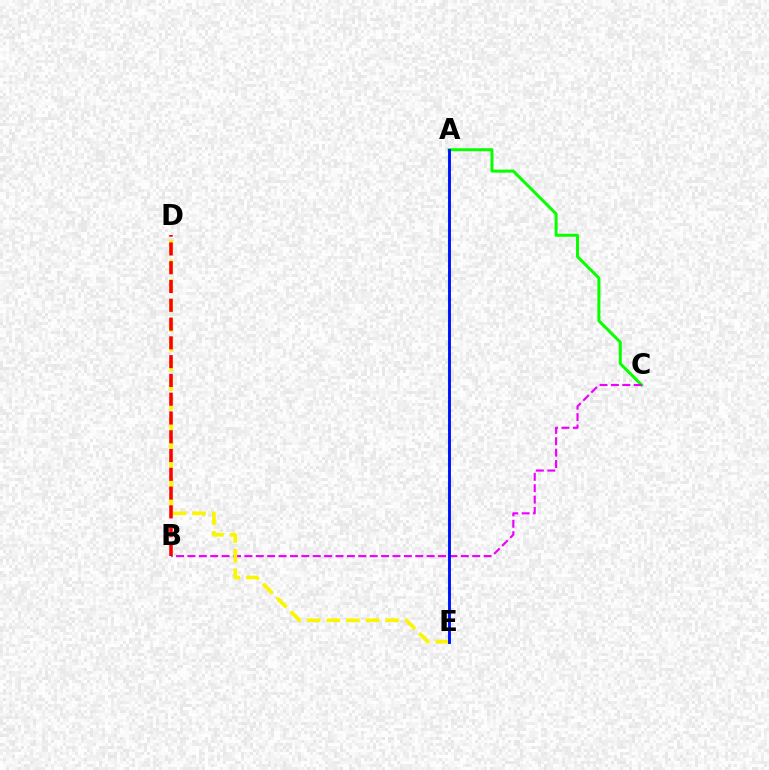{('A', 'E'): [{'color': '#00fff6', 'line_style': 'dashed', 'thickness': 1.59}, {'color': '#0010ff', 'line_style': 'solid', 'thickness': 2.08}], ('A', 'C'): [{'color': '#08ff00', 'line_style': 'solid', 'thickness': 2.16}], ('B', 'C'): [{'color': '#ee00ff', 'line_style': 'dashed', 'thickness': 1.55}], ('D', 'E'): [{'color': '#fcf500', 'line_style': 'dashed', 'thickness': 2.67}], ('B', 'D'): [{'color': '#ff0000', 'line_style': 'dashed', 'thickness': 2.55}]}